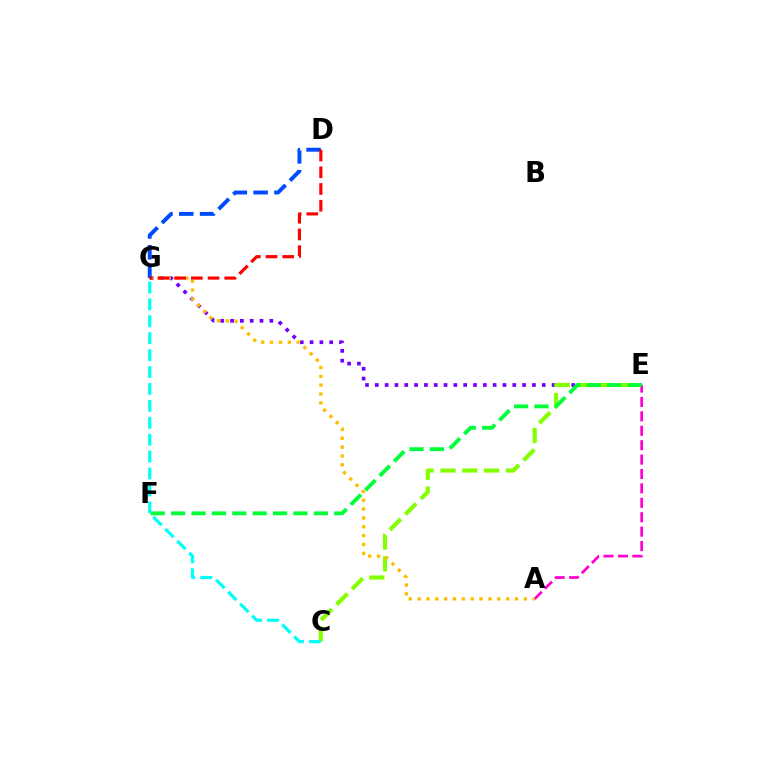{('E', 'G'): [{'color': '#7200ff', 'line_style': 'dotted', 'thickness': 2.67}], ('A', 'E'): [{'color': '#ff00cf', 'line_style': 'dashed', 'thickness': 1.96}], ('C', 'E'): [{'color': '#84ff00', 'line_style': 'dashed', 'thickness': 2.97}], ('A', 'G'): [{'color': '#ffbd00', 'line_style': 'dotted', 'thickness': 2.4}], ('C', 'G'): [{'color': '#00fff6', 'line_style': 'dashed', 'thickness': 2.3}], ('E', 'F'): [{'color': '#00ff39', 'line_style': 'dashed', 'thickness': 2.77}], ('D', 'G'): [{'color': '#004bff', 'line_style': 'dashed', 'thickness': 2.83}, {'color': '#ff0000', 'line_style': 'dashed', 'thickness': 2.27}]}